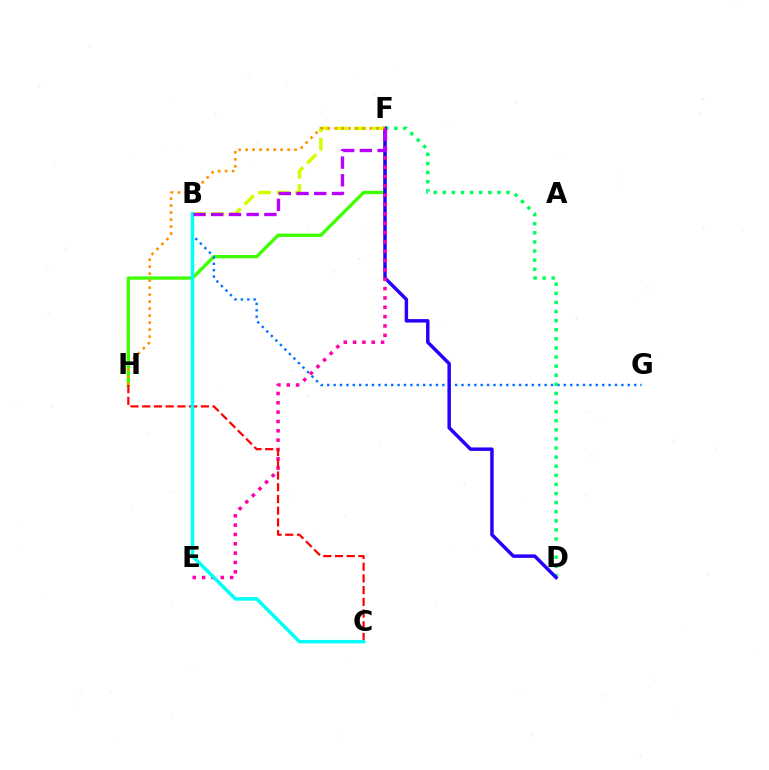{('F', 'H'): [{'color': '#3dff00', 'line_style': 'solid', 'thickness': 2.4}, {'color': '#ff9400', 'line_style': 'dotted', 'thickness': 1.9}], ('B', 'G'): [{'color': '#0074ff', 'line_style': 'dotted', 'thickness': 1.74}], ('D', 'F'): [{'color': '#00ff5c', 'line_style': 'dotted', 'thickness': 2.47}, {'color': '#2500ff', 'line_style': 'solid', 'thickness': 2.5}], ('B', 'F'): [{'color': '#d1ff00', 'line_style': 'dashed', 'thickness': 2.5}, {'color': '#b900ff', 'line_style': 'dashed', 'thickness': 2.41}], ('E', 'F'): [{'color': '#ff00ac', 'line_style': 'dotted', 'thickness': 2.54}], ('C', 'H'): [{'color': '#ff0000', 'line_style': 'dashed', 'thickness': 1.59}], ('B', 'C'): [{'color': '#00fff6', 'line_style': 'solid', 'thickness': 2.5}]}